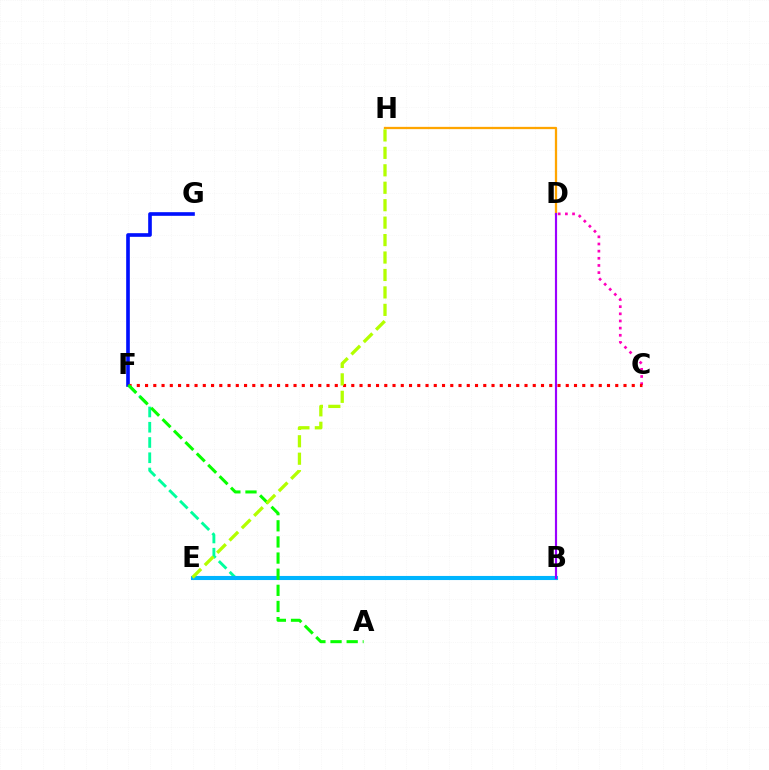{('B', 'F'): [{'color': '#00ff9d', 'line_style': 'dashed', 'thickness': 2.07}], ('D', 'H'): [{'color': '#ffa500', 'line_style': 'solid', 'thickness': 1.64}], ('B', 'E'): [{'color': '#00b5ff', 'line_style': 'solid', 'thickness': 2.95}], ('F', 'G'): [{'color': '#0010ff', 'line_style': 'solid', 'thickness': 2.62}], ('C', 'D'): [{'color': '#ff00bd', 'line_style': 'dotted', 'thickness': 1.94}], ('C', 'F'): [{'color': '#ff0000', 'line_style': 'dotted', 'thickness': 2.24}], ('B', 'D'): [{'color': '#9b00ff', 'line_style': 'solid', 'thickness': 1.56}], ('A', 'F'): [{'color': '#08ff00', 'line_style': 'dashed', 'thickness': 2.19}], ('E', 'H'): [{'color': '#b3ff00', 'line_style': 'dashed', 'thickness': 2.37}]}